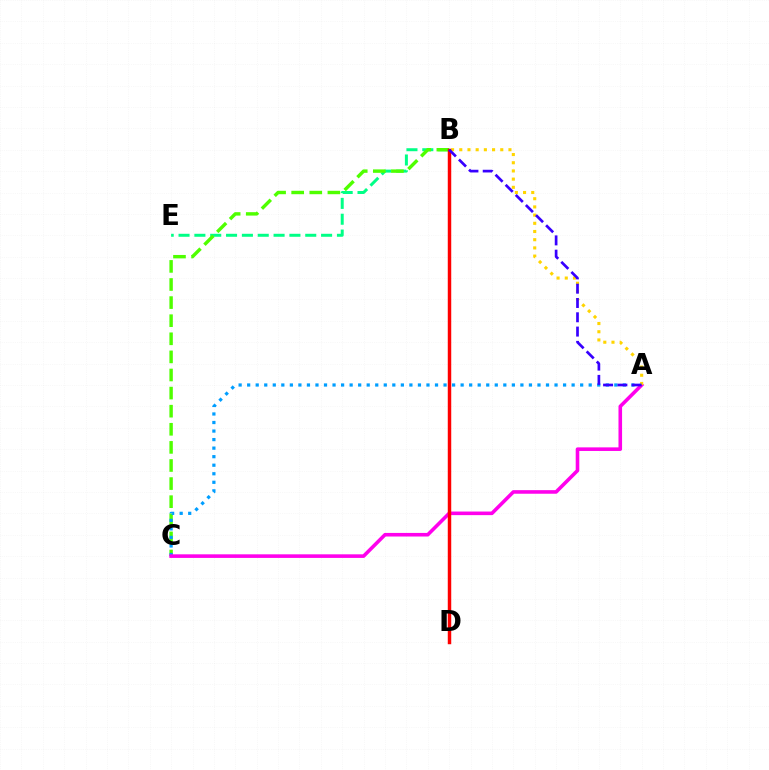{('B', 'E'): [{'color': '#00ff86', 'line_style': 'dashed', 'thickness': 2.15}], ('B', 'C'): [{'color': '#4fff00', 'line_style': 'dashed', 'thickness': 2.46}], ('A', 'C'): [{'color': '#009eff', 'line_style': 'dotted', 'thickness': 2.32}, {'color': '#ff00ed', 'line_style': 'solid', 'thickness': 2.59}], ('A', 'B'): [{'color': '#ffd500', 'line_style': 'dotted', 'thickness': 2.23}, {'color': '#3700ff', 'line_style': 'dashed', 'thickness': 1.94}], ('B', 'D'): [{'color': '#ff0000', 'line_style': 'solid', 'thickness': 2.49}]}